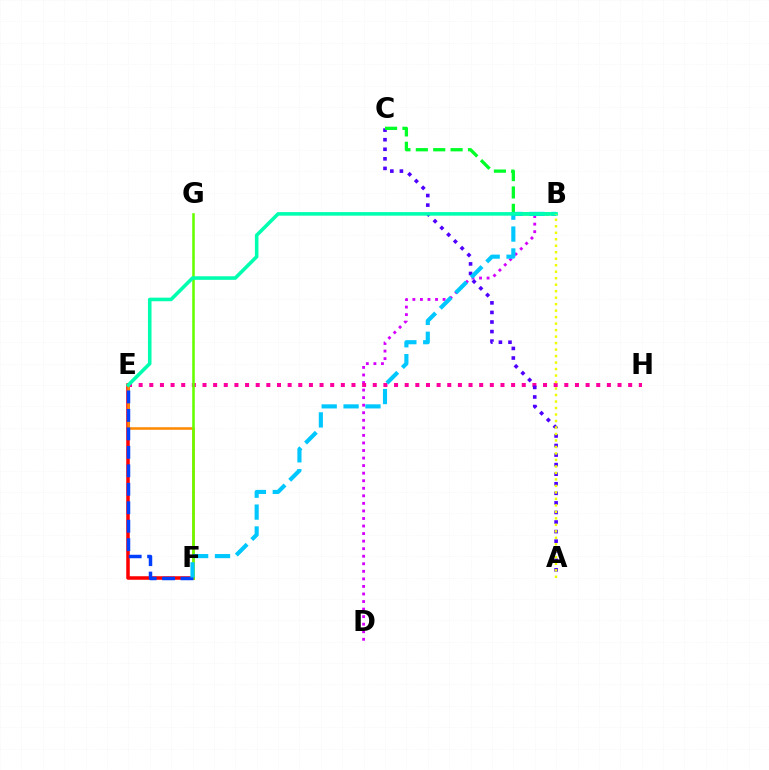{('B', 'D'): [{'color': '#d600ff', 'line_style': 'dotted', 'thickness': 2.05}], ('E', 'F'): [{'color': '#ff0000', 'line_style': 'solid', 'thickness': 2.54}, {'color': '#ff8800', 'line_style': 'solid', 'thickness': 1.82}, {'color': '#003fff', 'line_style': 'dashed', 'thickness': 2.51}], ('E', 'H'): [{'color': '#ff00a0', 'line_style': 'dotted', 'thickness': 2.89}], ('A', 'C'): [{'color': '#4f00ff', 'line_style': 'dotted', 'thickness': 2.6}], ('B', 'C'): [{'color': '#00ff27', 'line_style': 'dashed', 'thickness': 2.36}], ('F', 'G'): [{'color': '#66ff00', 'line_style': 'solid', 'thickness': 1.84}], ('B', 'F'): [{'color': '#00c7ff', 'line_style': 'dashed', 'thickness': 2.97}], ('B', 'E'): [{'color': '#00ffaf', 'line_style': 'solid', 'thickness': 2.57}], ('A', 'B'): [{'color': '#eeff00', 'line_style': 'dotted', 'thickness': 1.76}]}